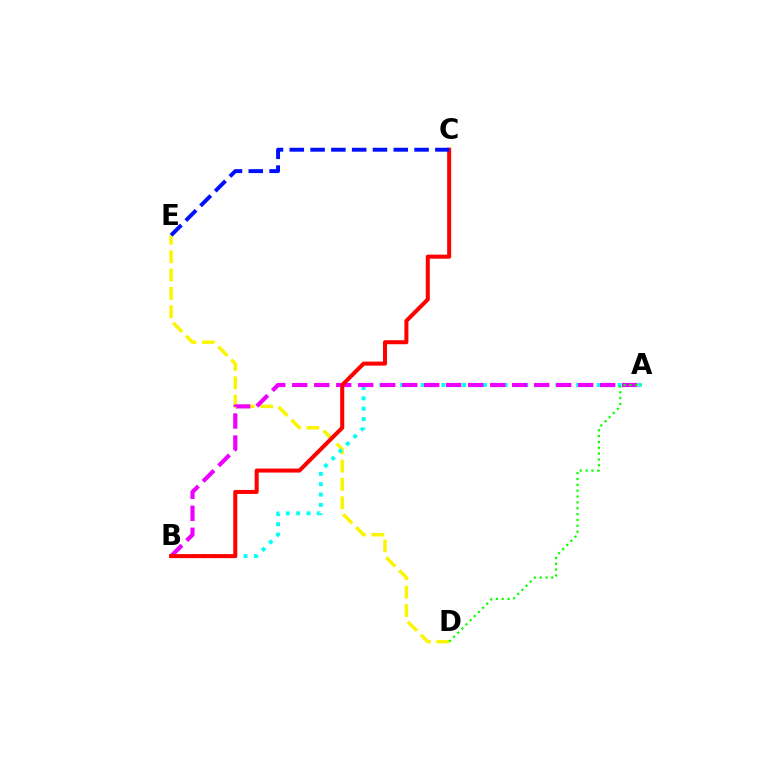{('D', 'E'): [{'color': '#fcf500', 'line_style': 'dashed', 'thickness': 2.49}], ('A', 'B'): [{'color': '#00fff6', 'line_style': 'dotted', 'thickness': 2.81}, {'color': '#ee00ff', 'line_style': 'dashed', 'thickness': 2.99}], ('B', 'C'): [{'color': '#ff0000', 'line_style': 'solid', 'thickness': 2.9}], ('A', 'D'): [{'color': '#08ff00', 'line_style': 'dotted', 'thickness': 1.59}], ('C', 'E'): [{'color': '#0010ff', 'line_style': 'dashed', 'thickness': 2.83}]}